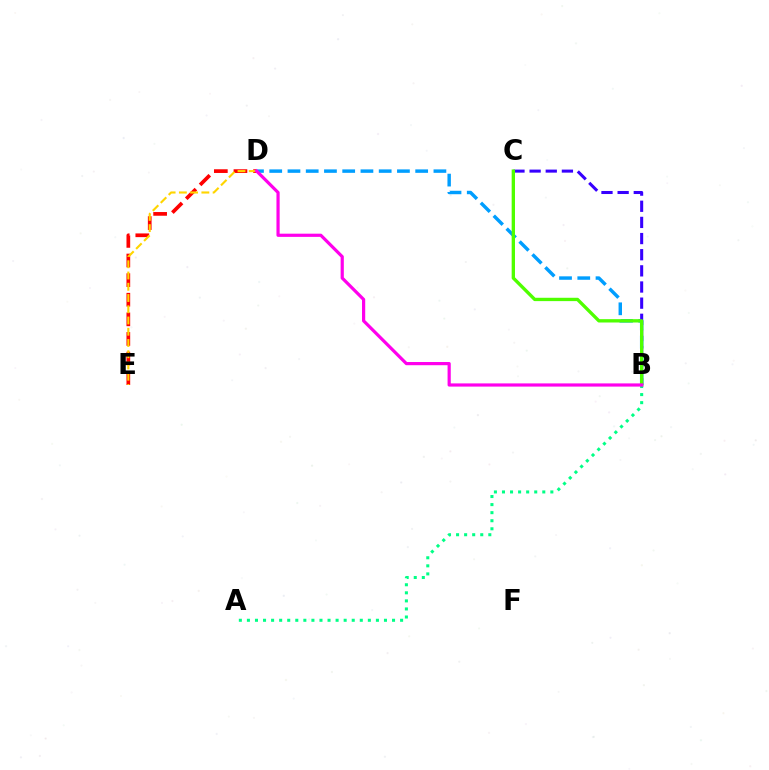{('D', 'E'): [{'color': '#ff0000', 'line_style': 'dashed', 'thickness': 2.66}, {'color': '#ffd500', 'line_style': 'dashed', 'thickness': 1.53}], ('B', 'D'): [{'color': '#009eff', 'line_style': 'dashed', 'thickness': 2.48}, {'color': '#ff00ed', 'line_style': 'solid', 'thickness': 2.3}], ('B', 'C'): [{'color': '#3700ff', 'line_style': 'dashed', 'thickness': 2.19}, {'color': '#4fff00', 'line_style': 'solid', 'thickness': 2.4}], ('A', 'B'): [{'color': '#00ff86', 'line_style': 'dotted', 'thickness': 2.19}]}